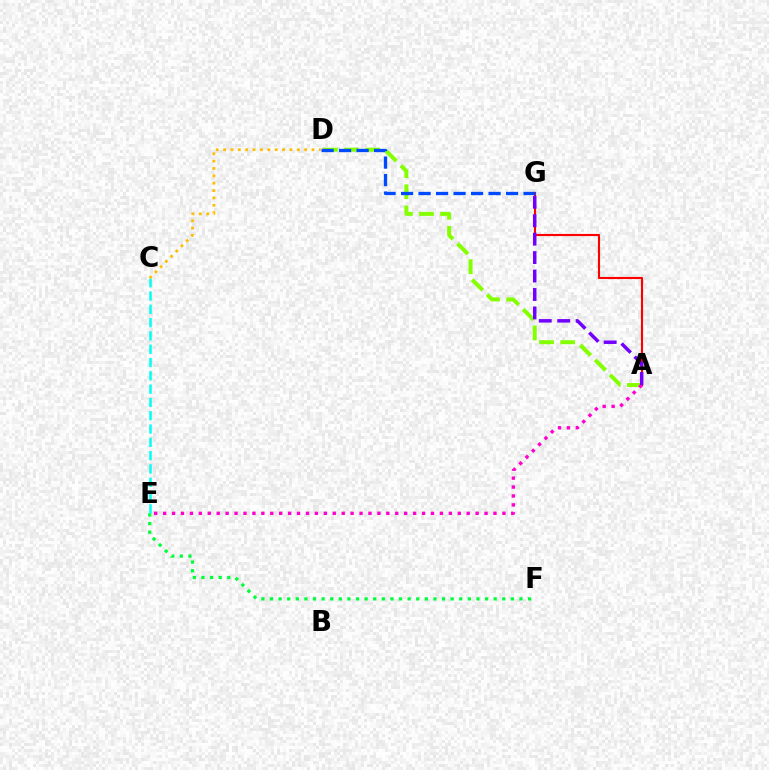{('C', 'E'): [{'color': '#00fff6', 'line_style': 'dashed', 'thickness': 1.81}], ('A', 'D'): [{'color': '#84ff00', 'line_style': 'dashed', 'thickness': 2.86}], ('C', 'D'): [{'color': '#ffbd00', 'line_style': 'dotted', 'thickness': 2.0}], ('A', 'G'): [{'color': '#ff0000', 'line_style': 'solid', 'thickness': 1.52}, {'color': '#7200ff', 'line_style': 'dashed', 'thickness': 2.51}], ('D', 'G'): [{'color': '#004bff', 'line_style': 'dashed', 'thickness': 2.38}], ('E', 'F'): [{'color': '#00ff39', 'line_style': 'dotted', 'thickness': 2.34}], ('A', 'E'): [{'color': '#ff00cf', 'line_style': 'dotted', 'thickness': 2.43}]}